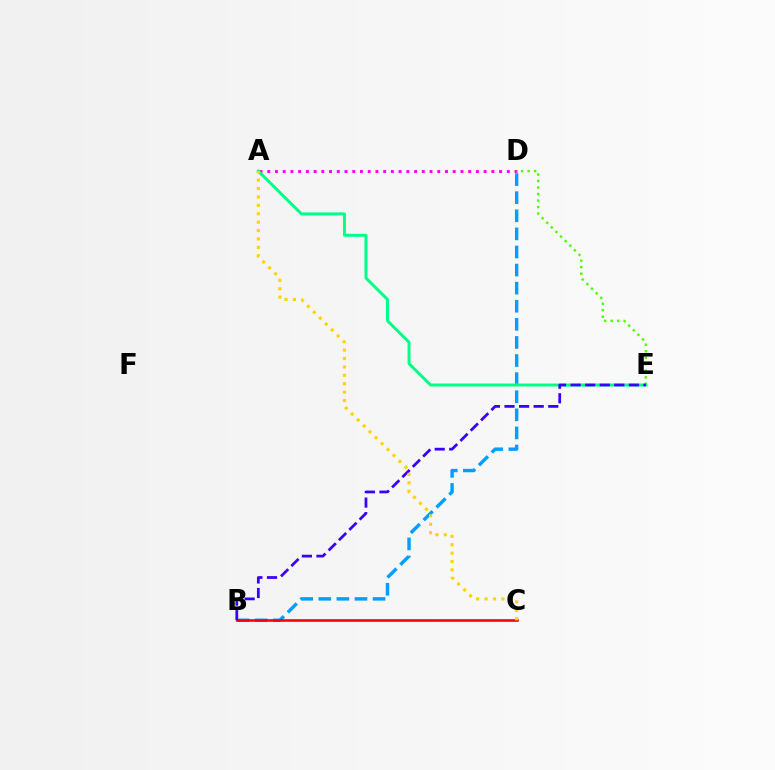{('B', 'D'): [{'color': '#009eff', 'line_style': 'dashed', 'thickness': 2.46}], ('A', 'D'): [{'color': '#ff00ed', 'line_style': 'dotted', 'thickness': 2.1}], ('D', 'E'): [{'color': '#4fff00', 'line_style': 'dotted', 'thickness': 1.77}], ('B', 'C'): [{'color': '#ff0000', 'line_style': 'solid', 'thickness': 1.87}], ('A', 'E'): [{'color': '#00ff86', 'line_style': 'solid', 'thickness': 2.14}], ('B', 'E'): [{'color': '#3700ff', 'line_style': 'dashed', 'thickness': 1.98}], ('A', 'C'): [{'color': '#ffd500', 'line_style': 'dotted', 'thickness': 2.28}]}